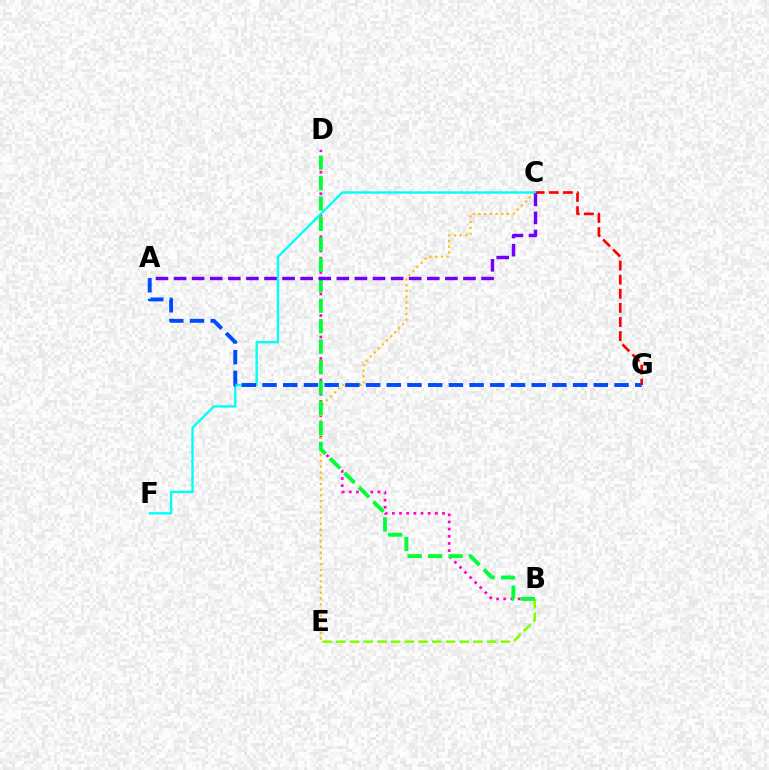{('B', 'D'): [{'color': '#ff00cf', 'line_style': 'dotted', 'thickness': 1.95}, {'color': '#00ff39', 'line_style': 'dashed', 'thickness': 2.78}], ('C', 'E'): [{'color': '#ffbd00', 'line_style': 'dotted', 'thickness': 1.56}], ('C', 'G'): [{'color': '#ff0000', 'line_style': 'dashed', 'thickness': 1.92}], ('C', 'F'): [{'color': '#00fff6', 'line_style': 'solid', 'thickness': 1.71}], ('B', 'E'): [{'color': '#84ff00', 'line_style': 'dashed', 'thickness': 1.86}], ('A', 'G'): [{'color': '#004bff', 'line_style': 'dashed', 'thickness': 2.81}], ('A', 'C'): [{'color': '#7200ff', 'line_style': 'dashed', 'thickness': 2.46}]}